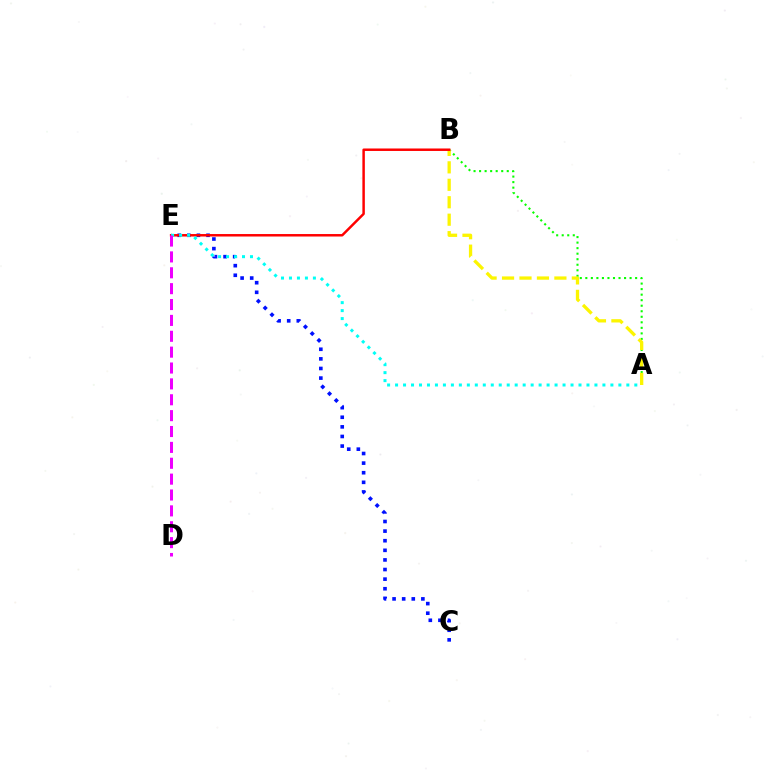{('A', 'B'): [{'color': '#08ff00', 'line_style': 'dotted', 'thickness': 1.5}, {'color': '#fcf500', 'line_style': 'dashed', 'thickness': 2.37}], ('C', 'E'): [{'color': '#0010ff', 'line_style': 'dotted', 'thickness': 2.61}], ('B', 'E'): [{'color': '#ff0000', 'line_style': 'solid', 'thickness': 1.78}], ('A', 'E'): [{'color': '#00fff6', 'line_style': 'dotted', 'thickness': 2.17}], ('D', 'E'): [{'color': '#ee00ff', 'line_style': 'dashed', 'thickness': 2.16}]}